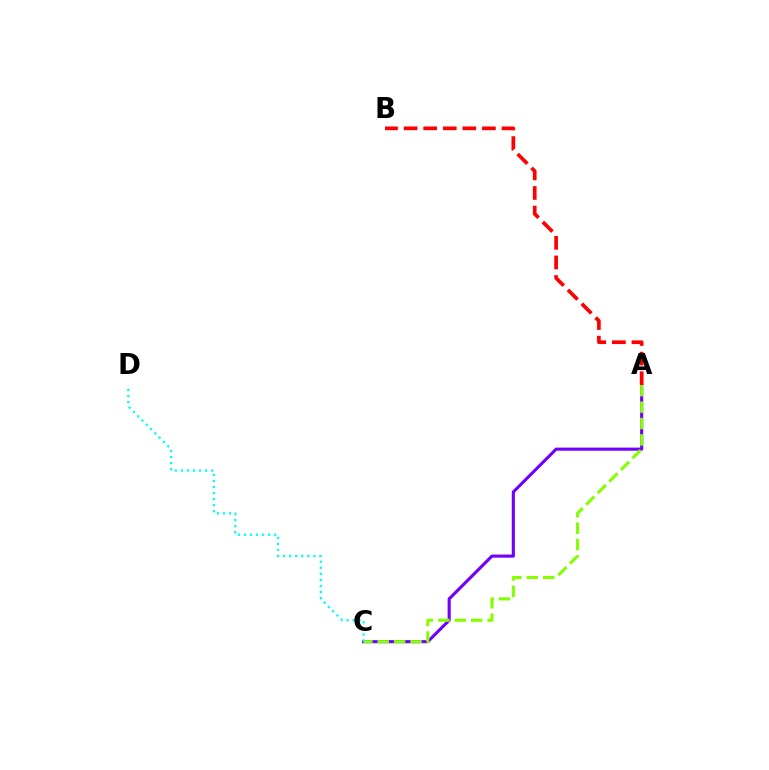{('A', 'C'): [{'color': '#7200ff', 'line_style': 'solid', 'thickness': 2.24}, {'color': '#84ff00', 'line_style': 'dashed', 'thickness': 2.23}], ('A', 'B'): [{'color': '#ff0000', 'line_style': 'dashed', 'thickness': 2.66}], ('C', 'D'): [{'color': '#00fff6', 'line_style': 'dotted', 'thickness': 1.65}]}